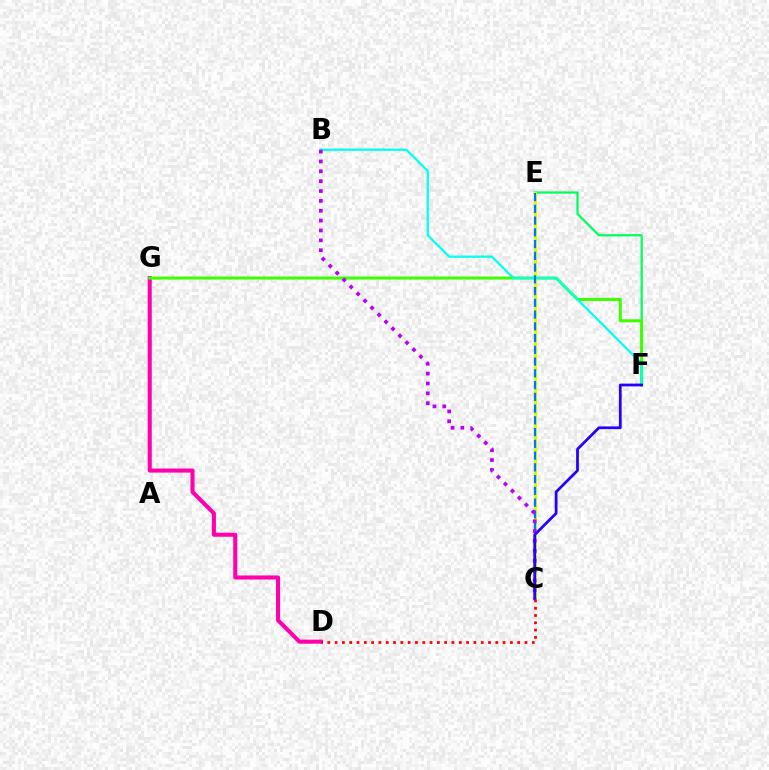{('E', 'F'): [{'color': '#00ff5c', 'line_style': 'solid', 'thickness': 1.61}], ('C', 'E'): [{'color': '#ff9400', 'line_style': 'solid', 'thickness': 1.88}, {'color': '#d1ff00', 'line_style': 'solid', 'thickness': 2.19}, {'color': '#0074ff', 'line_style': 'dashed', 'thickness': 1.6}], ('D', 'G'): [{'color': '#ff00ac', 'line_style': 'solid', 'thickness': 2.93}], ('F', 'G'): [{'color': '#3dff00', 'line_style': 'solid', 'thickness': 2.17}], ('B', 'F'): [{'color': '#00fff6', 'line_style': 'solid', 'thickness': 1.61}], ('B', 'C'): [{'color': '#b900ff', 'line_style': 'dotted', 'thickness': 2.68}], ('C', 'F'): [{'color': '#2500ff', 'line_style': 'solid', 'thickness': 1.98}], ('C', 'D'): [{'color': '#ff0000', 'line_style': 'dotted', 'thickness': 1.98}]}